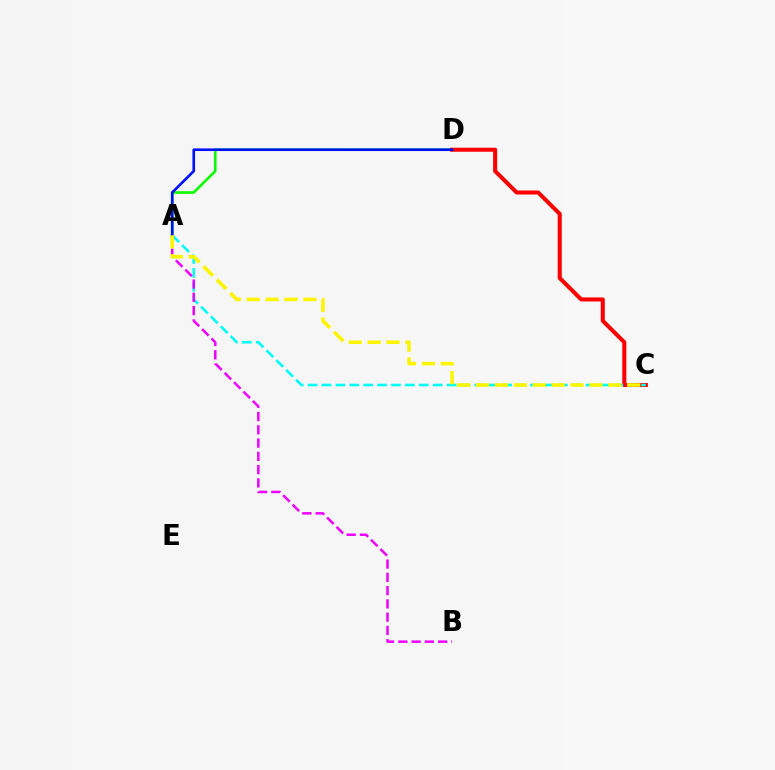{('A', 'D'): [{'color': '#08ff00', 'line_style': 'solid', 'thickness': 1.87}, {'color': '#0010ff', 'line_style': 'solid', 'thickness': 1.89}], ('C', 'D'): [{'color': '#ff0000', 'line_style': 'solid', 'thickness': 2.92}], ('A', 'C'): [{'color': '#00fff6', 'line_style': 'dashed', 'thickness': 1.89}, {'color': '#fcf500', 'line_style': 'dashed', 'thickness': 2.57}], ('A', 'B'): [{'color': '#ee00ff', 'line_style': 'dashed', 'thickness': 1.8}]}